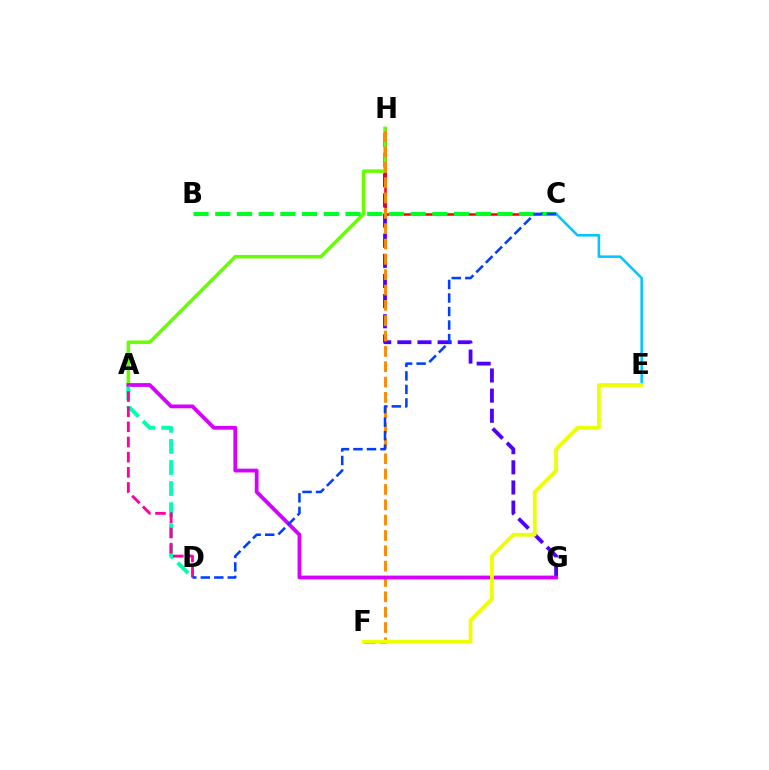{('G', 'H'): [{'color': '#4f00ff', 'line_style': 'dashed', 'thickness': 2.74}], ('C', 'H'): [{'color': '#ff0000', 'line_style': 'solid', 'thickness': 1.82}], ('A', 'H'): [{'color': '#66ff00', 'line_style': 'solid', 'thickness': 2.52}], ('C', 'E'): [{'color': '#00c7ff', 'line_style': 'solid', 'thickness': 1.85}], ('F', 'H'): [{'color': '#ff8800', 'line_style': 'dashed', 'thickness': 2.08}], ('A', 'G'): [{'color': '#d600ff', 'line_style': 'solid', 'thickness': 2.74}], ('B', 'C'): [{'color': '#00ff27', 'line_style': 'dashed', 'thickness': 2.95}], ('A', 'D'): [{'color': '#00ffaf', 'line_style': 'dashed', 'thickness': 2.86}, {'color': '#ff00a0', 'line_style': 'dashed', 'thickness': 2.06}], ('E', 'F'): [{'color': '#eeff00', 'line_style': 'solid', 'thickness': 2.7}], ('C', 'D'): [{'color': '#003fff', 'line_style': 'dashed', 'thickness': 1.84}]}